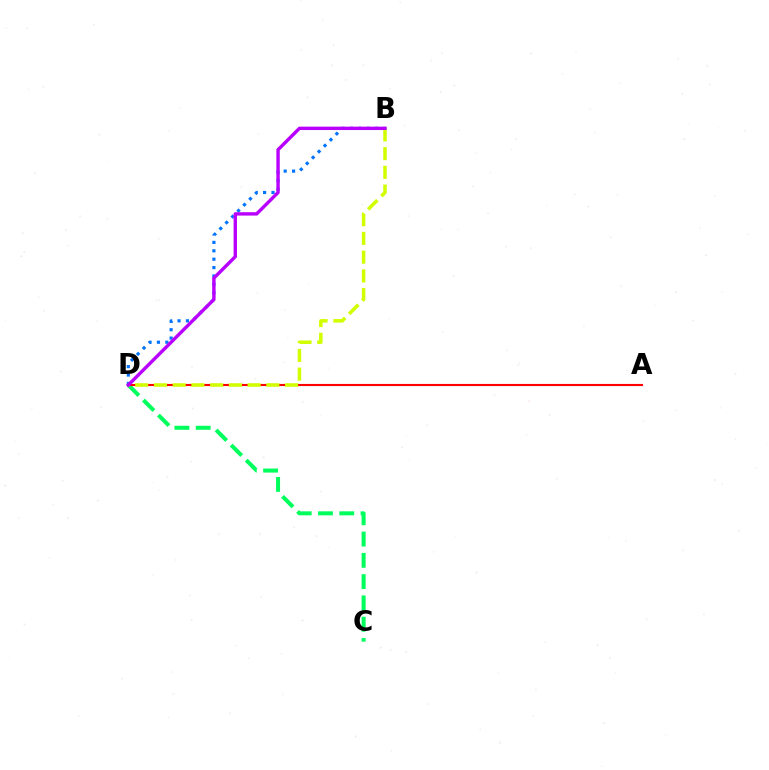{('C', 'D'): [{'color': '#00ff5c', 'line_style': 'dashed', 'thickness': 2.89}], ('B', 'D'): [{'color': '#0074ff', 'line_style': 'dotted', 'thickness': 2.28}, {'color': '#d1ff00', 'line_style': 'dashed', 'thickness': 2.55}, {'color': '#b900ff', 'line_style': 'solid', 'thickness': 2.44}], ('A', 'D'): [{'color': '#ff0000', 'line_style': 'solid', 'thickness': 1.52}]}